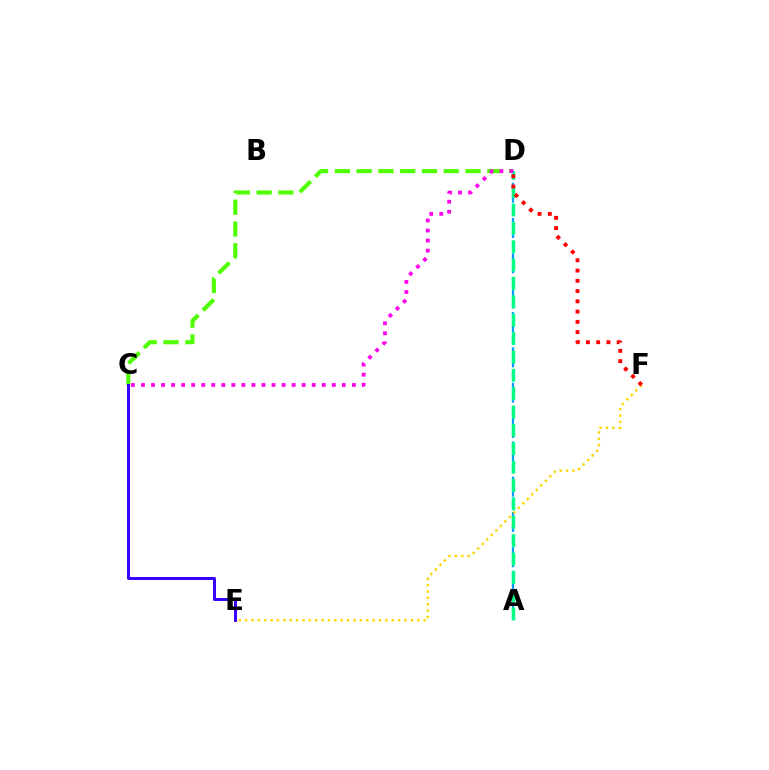{('C', 'D'): [{'color': '#4fff00', 'line_style': 'dashed', 'thickness': 2.96}, {'color': '#ff00ed', 'line_style': 'dotted', 'thickness': 2.73}], ('A', 'D'): [{'color': '#009eff', 'line_style': 'dashed', 'thickness': 1.6}, {'color': '#00ff86', 'line_style': 'dashed', 'thickness': 2.5}], ('E', 'F'): [{'color': '#ffd500', 'line_style': 'dotted', 'thickness': 1.73}], ('C', 'E'): [{'color': '#3700ff', 'line_style': 'solid', 'thickness': 2.14}], ('D', 'F'): [{'color': '#ff0000', 'line_style': 'dotted', 'thickness': 2.79}]}